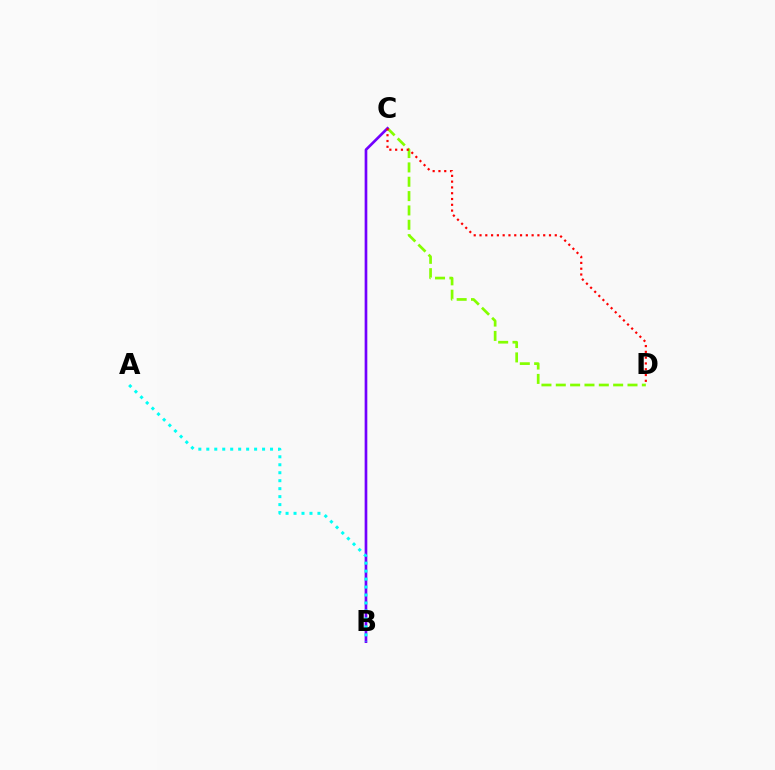{('C', 'D'): [{'color': '#84ff00', 'line_style': 'dashed', 'thickness': 1.95}, {'color': '#ff0000', 'line_style': 'dotted', 'thickness': 1.57}], ('B', 'C'): [{'color': '#7200ff', 'line_style': 'solid', 'thickness': 1.92}], ('A', 'B'): [{'color': '#00fff6', 'line_style': 'dotted', 'thickness': 2.16}]}